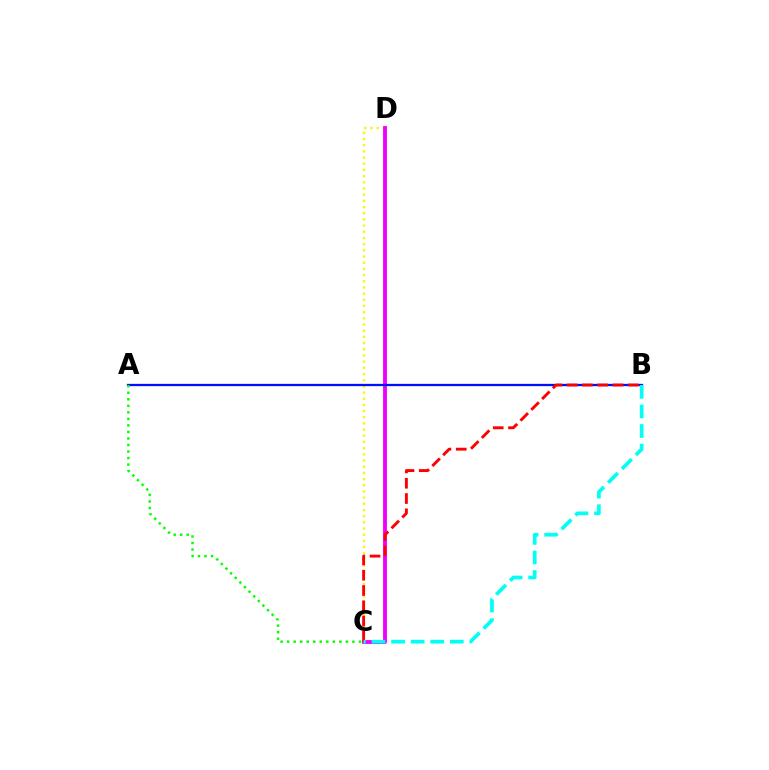{('C', 'D'): [{'color': '#fcf500', 'line_style': 'dotted', 'thickness': 1.68}, {'color': '#ee00ff', 'line_style': 'solid', 'thickness': 2.78}], ('A', 'B'): [{'color': '#0010ff', 'line_style': 'solid', 'thickness': 1.64}], ('B', 'C'): [{'color': '#ff0000', 'line_style': 'dashed', 'thickness': 2.08}, {'color': '#00fff6', 'line_style': 'dashed', 'thickness': 2.66}], ('A', 'C'): [{'color': '#08ff00', 'line_style': 'dotted', 'thickness': 1.77}]}